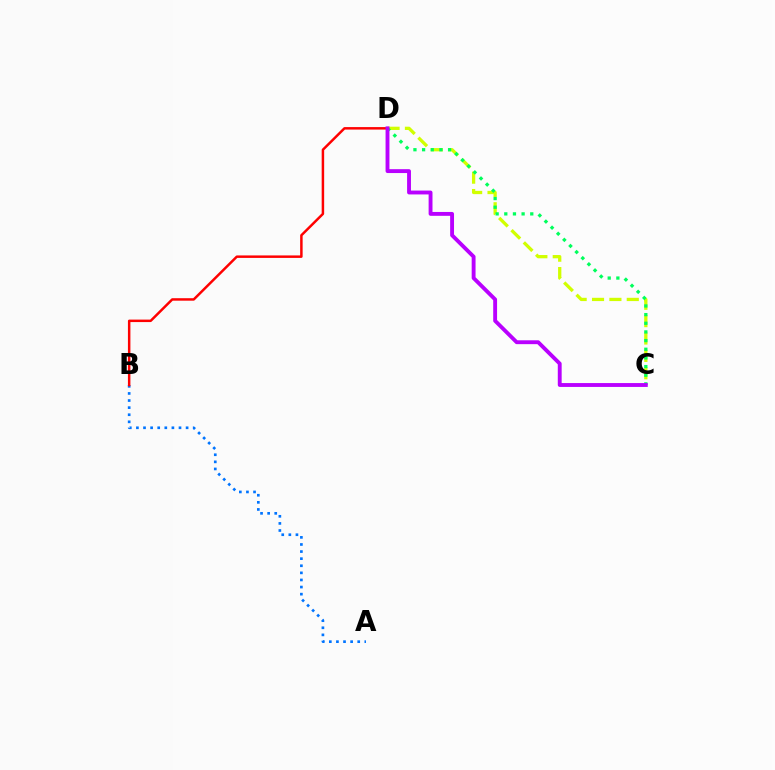{('C', 'D'): [{'color': '#d1ff00', 'line_style': 'dashed', 'thickness': 2.36}, {'color': '#00ff5c', 'line_style': 'dotted', 'thickness': 2.35}, {'color': '#b900ff', 'line_style': 'solid', 'thickness': 2.79}], ('A', 'B'): [{'color': '#0074ff', 'line_style': 'dotted', 'thickness': 1.93}], ('B', 'D'): [{'color': '#ff0000', 'line_style': 'solid', 'thickness': 1.78}]}